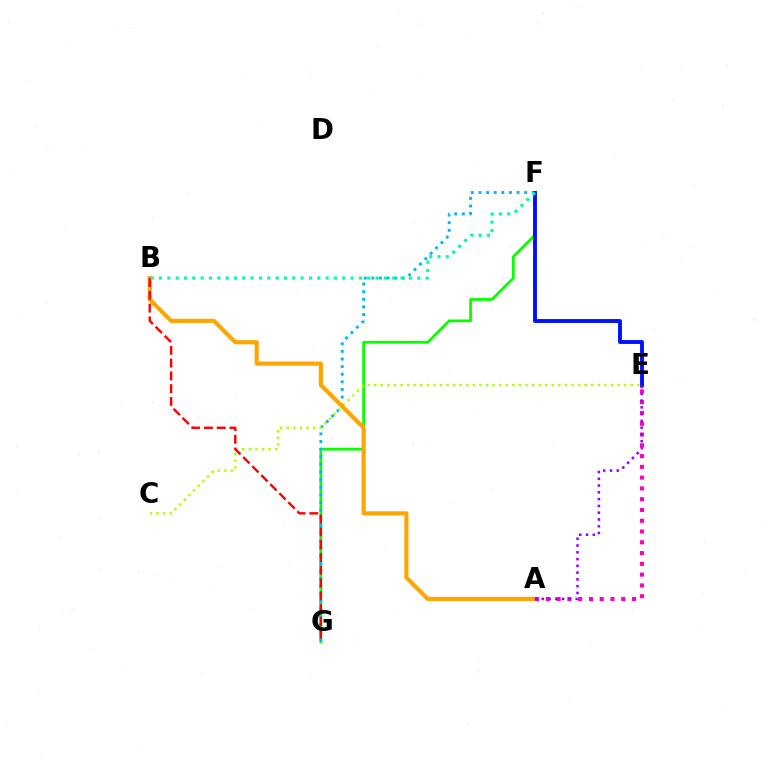{('F', 'G'): [{'color': '#08ff00', 'line_style': 'solid', 'thickness': 1.96}, {'color': '#00b5ff', 'line_style': 'dotted', 'thickness': 2.07}], ('C', 'E'): [{'color': '#b3ff00', 'line_style': 'dotted', 'thickness': 1.79}], ('E', 'F'): [{'color': '#0010ff', 'line_style': 'solid', 'thickness': 2.79}], ('A', 'B'): [{'color': '#ffa500', 'line_style': 'solid', 'thickness': 2.97}], ('A', 'E'): [{'color': '#ff00bd', 'line_style': 'dotted', 'thickness': 2.93}, {'color': '#9b00ff', 'line_style': 'dotted', 'thickness': 1.84}], ('B', 'G'): [{'color': '#ff0000', 'line_style': 'dashed', 'thickness': 1.74}], ('B', 'F'): [{'color': '#00ff9d', 'line_style': 'dotted', 'thickness': 2.26}]}